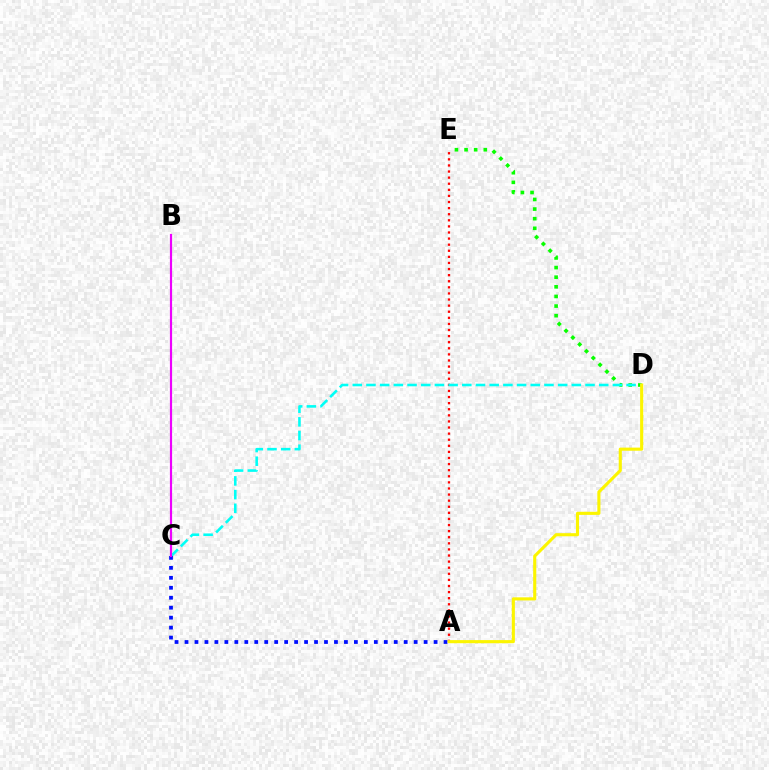{('A', 'E'): [{'color': '#ff0000', 'line_style': 'dotted', 'thickness': 1.66}], ('D', 'E'): [{'color': '#08ff00', 'line_style': 'dotted', 'thickness': 2.61}], ('C', 'D'): [{'color': '#00fff6', 'line_style': 'dashed', 'thickness': 1.86}], ('A', 'C'): [{'color': '#0010ff', 'line_style': 'dotted', 'thickness': 2.71}], ('B', 'C'): [{'color': '#ee00ff', 'line_style': 'solid', 'thickness': 1.57}], ('A', 'D'): [{'color': '#fcf500', 'line_style': 'solid', 'thickness': 2.24}]}